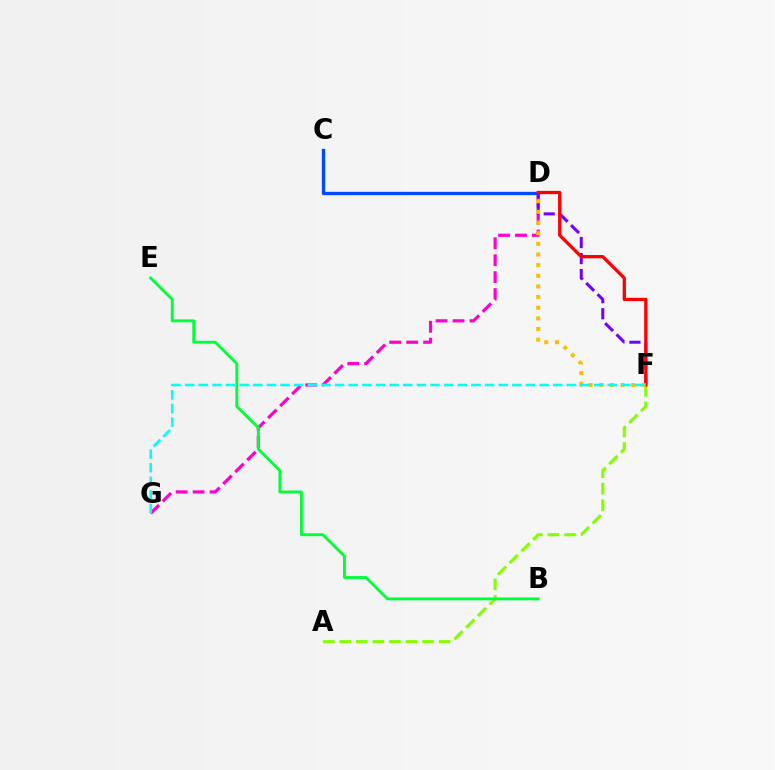{('A', 'F'): [{'color': '#84ff00', 'line_style': 'dashed', 'thickness': 2.25}], ('D', 'G'): [{'color': '#ff00cf', 'line_style': 'dashed', 'thickness': 2.3}], ('C', 'D'): [{'color': '#004bff', 'line_style': 'solid', 'thickness': 2.39}], ('D', 'F'): [{'color': '#7200ff', 'line_style': 'dashed', 'thickness': 2.18}, {'color': '#ff0000', 'line_style': 'solid', 'thickness': 2.36}, {'color': '#ffbd00', 'line_style': 'dotted', 'thickness': 2.89}], ('B', 'E'): [{'color': '#00ff39', 'line_style': 'solid', 'thickness': 2.06}], ('F', 'G'): [{'color': '#00fff6', 'line_style': 'dashed', 'thickness': 1.85}]}